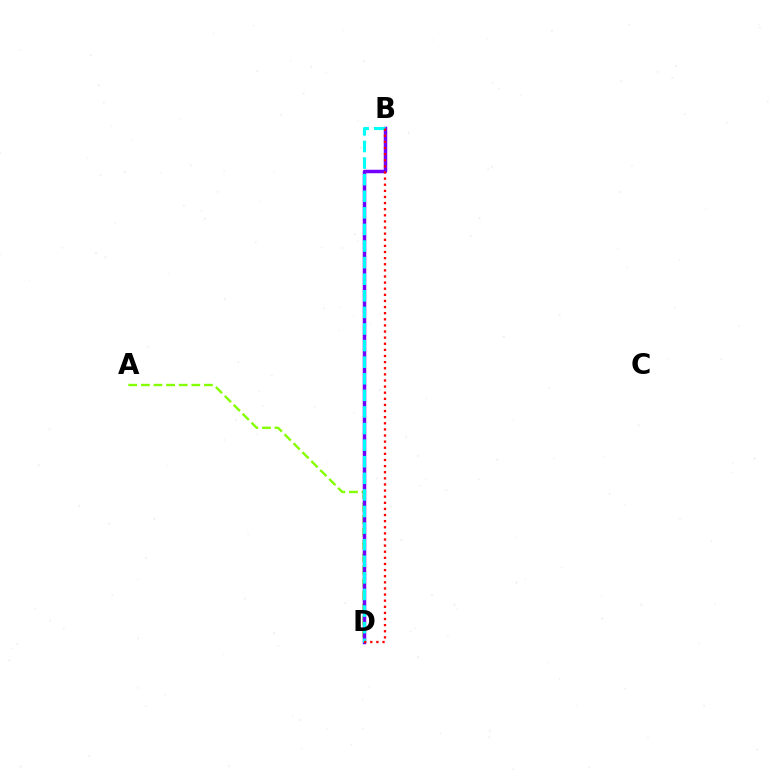{('A', 'D'): [{'color': '#84ff00', 'line_style': 'dashed', 'thickness': 1.71}], ('B', 'D'): [{'color': '#7200ff', 'line_style': 'solid', 'thickness': 2.5}, {'color': '#00fff6', 'line_style': 'dashed', 'thickness': 2.25}, {'color': '#ff0000', 'line_style': 'dotted', 'thickness': 1.66}]}